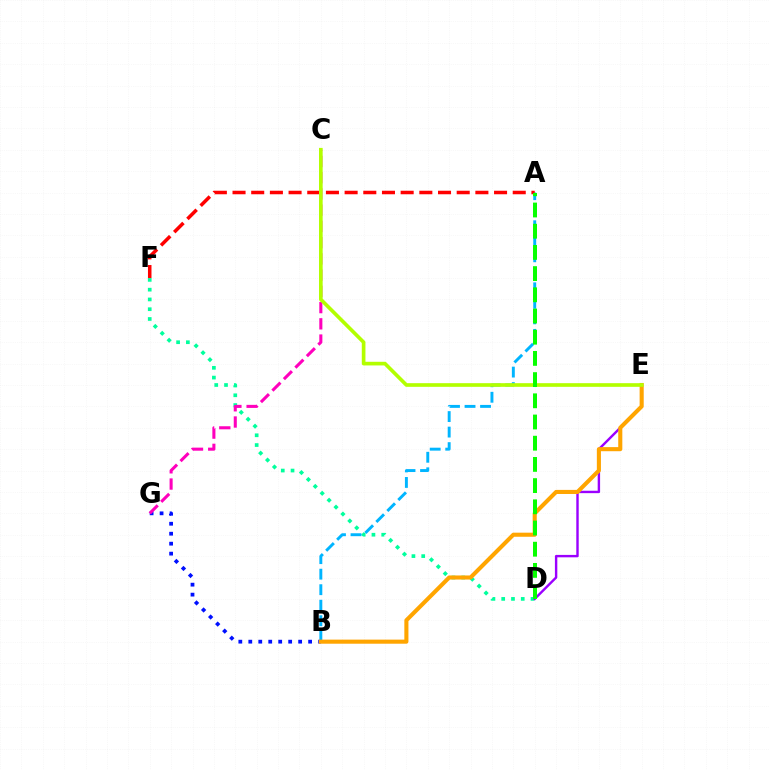{('B', 'G'): [{'color': '#0010ff', 'line_style': 'dotted', 'thickness': 2.71}], ('D', 'F'): [{'color': '#00ff9d', 'line_style': 'dotted', 'thickness': 2.65}], ('D', 'E'): [{'color': '#9b00ff', 'line_style': 'solid', 'thickness': 1.73}], ('A', 'B'): [{'color': '#00b5ff', 'line_style': 'dashed', 'thickness': 2.11}], ('C', 'G'): [{'color': '#ff00bd', 'line_style': 'dashed', 'thickness': 2.21}], ('B', 'E'): [{'color': '#ffa500', 'line_style': 'solid', 'thickness': 2.94}], ('A', 'F'): [{'color': '#ff0000', 'line_style': 'dashed', 'thickness': 2.54}], ('C', 'E'): [{'color': '#b3ff00', 'line_style': 'solid', 'thickness': 2.63}], ('A', 'D'): [{'color': '#08ff00', 'line_style': 'dashed', 'thickness': 2.88}]}